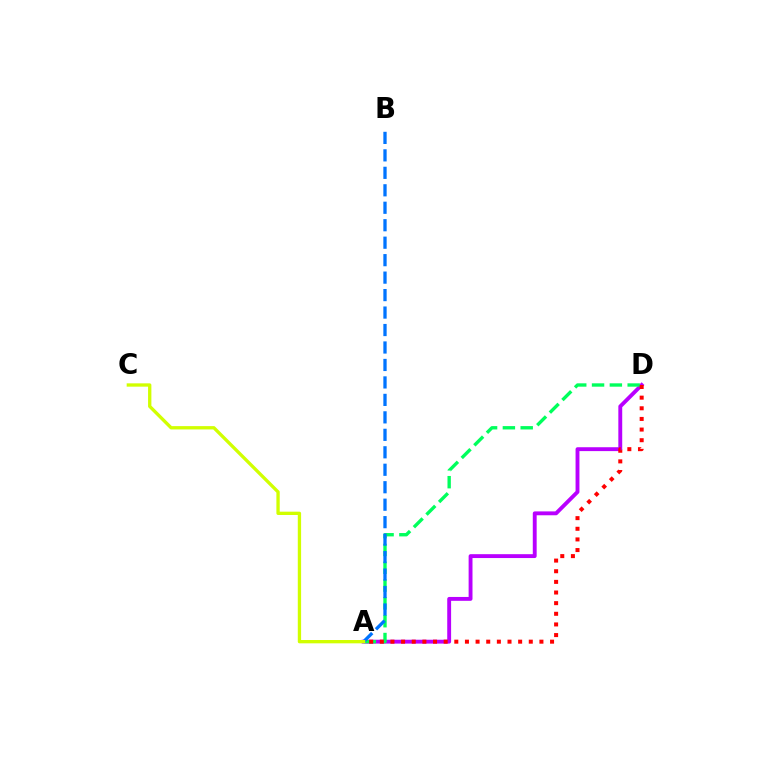{('A', 'D'): [{'color': '#b900ff', 'line_style': 'solid', 'thickness': 2.79}, {'color': '#00ff5c', 'line_style': 'dashed', 'thickness': 2.42}, {'color': '#ff0000', 'line_style': 'dotted', 'thickness': 2.89}], ('A', 'B'): [{'color': '#0074ff', 'line_style': 'dashed', 'thickness': 2.37}], ('A', 'C'): [{'color': '#d1ff00', 'line_style': 'solid', 'thickness': 2.39}]}